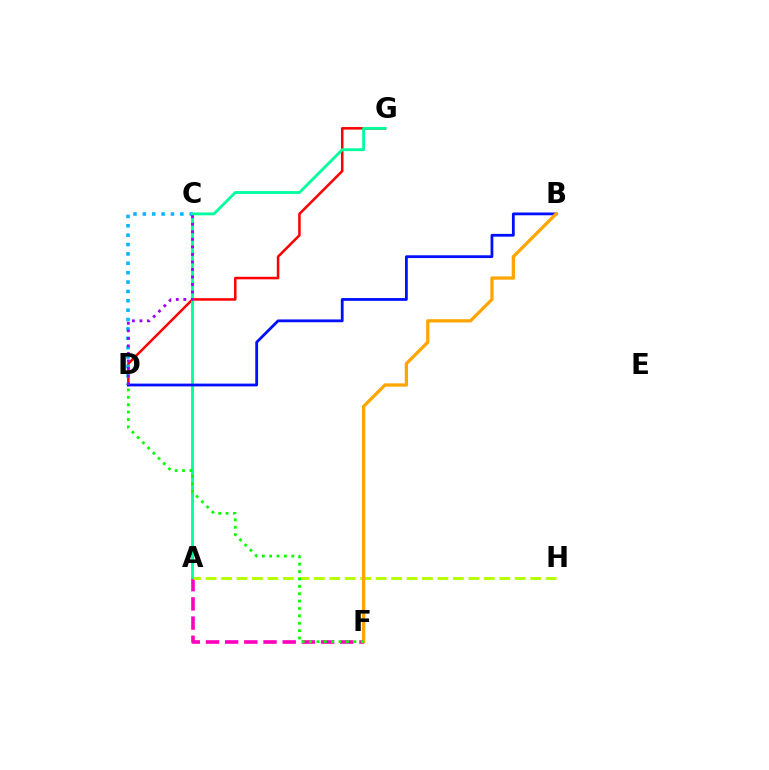{('D', 'G'): [{'color': '#ff0000', 'line_style': 'solid', 'thickness': 1.83}], ('A', 'F'): [{'color': '#ff00bd', 'line_style': 'dashed', 'thickness': 2.61}], ('C', 'D'): [{'color': '#00b5ff', 'line_style': 'dotted', 'thickness': 2.55}, {'color': '#9b00ff', 'line_style': 'dotted', 'thickness': 2.05}], ('A', 'H'): [{'color': '#b3ff00', 'line_style': 'dashed', 'thickness': 2.1}], ('A', 'G'): [{'color': '#00ff9d', 'line_style': 'solid', 'thickness': 2.05}], ('B', 'D'): [{'color': '#0010ff', 'line_style': 'solid', 'thickness': 2.01}], ('B', 'F'): [{'color': '#ffa500', 'line_style': 'solid', 'thickness': 2.35}], ('D', 'F'): [{'color': '#08ff00', 'line_style': 'dotted', 'thickness': 2.01}]}